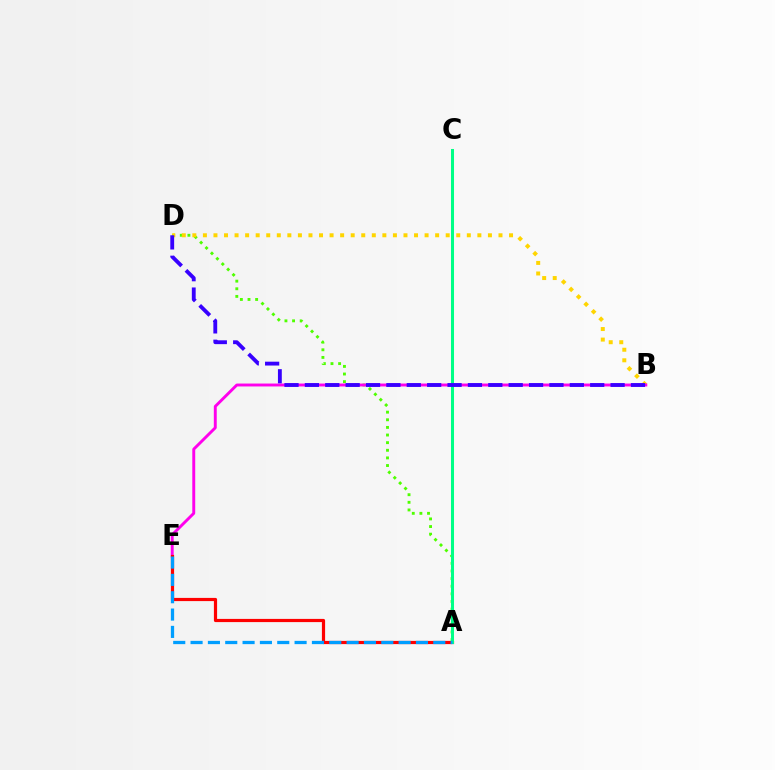{('A', 'D'): [{'color': '#4fff00', 'line_style': 'dotted', 'thickness': 2.07}], ('B', 'D'): [{'color': '#ffd500', 'line_style': 'dotted', 'thickness': 2.87}, {'color': '#3700ff', 'line_style': 'dashed', 'thickness': 2.77}], ('B', 'E'): [{'color': '#ff00ed', 'line_style': 'solid', 'thickness': 2.1}], ('A', 'E'): [{'color': '#ff0000', 'line_style': 'solid', 'thickness': 2.3}, {'color': '#009eff', 'line_style': 'dashed', 'thickness': 2.36}], ('A', 'C'): [{'color': '#00ff86', 'line_style': 'solid', 'thickness': 2.18}]}